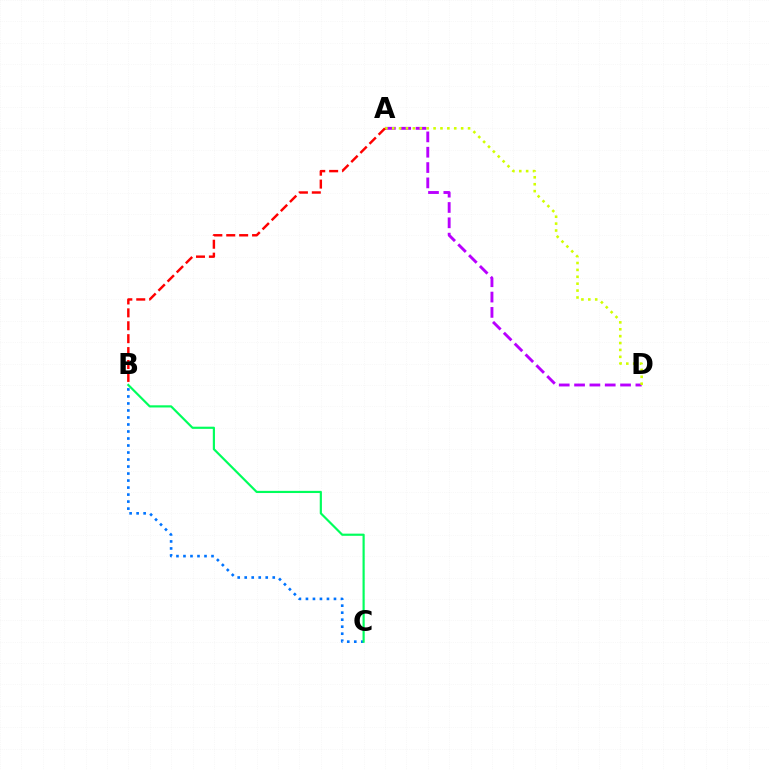{('B', 'C'): [{'color': '#0074ff', 'line_style': 'dotted', 'thickness': 1.9}, {'color': '#00ff5c', 'line_style': 'solid', 'thickness': 1.57}], ('A', 'D'): [{'color': '#b900ff', 'line_style': 'dashed', 'thickness': 2.08}, {'color': '#d1ff00', 'line_style': 'dotted', 'thickness': 1.87}], ('A', 'B'): [{'color': '#ff0000', 'line_style': 'dashed', 'thickness': 1.75}]}